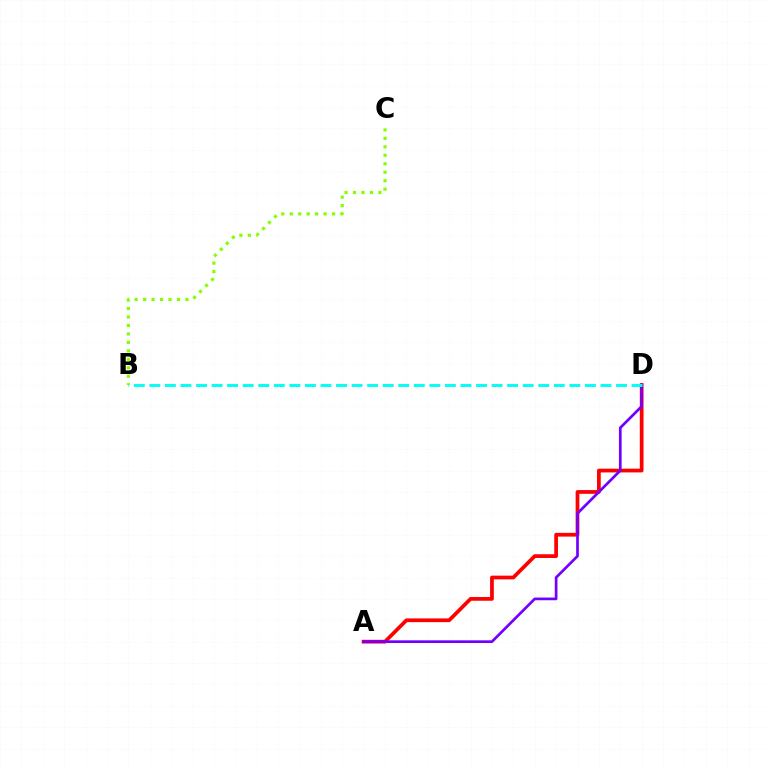{('B', 'C'): [{'color': '#84ff00', 'line_style': 'dotted', 'thickness': 2.3}], ('A', 'D'): [{'color': '#ff0000', 'line_style': 'solid', 'thickness': 2.69}, {'color': '#7200ff', 'line_style': 'solid', 'thickness': 1.95}], ('B', 'D'): [{'color': '#00fff6', 'line_style': 'dashed', 'thickness': 2.11}]}